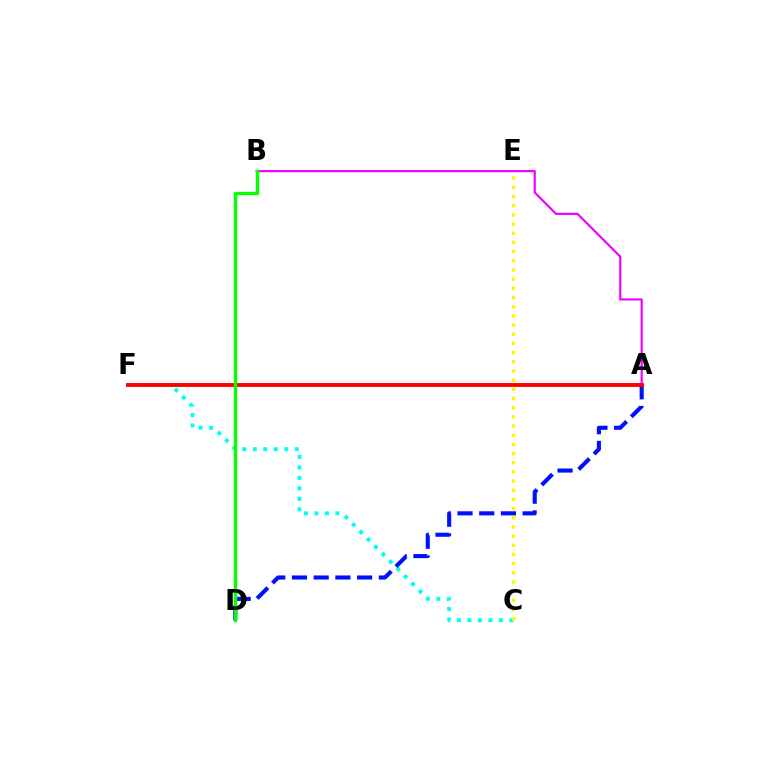{('C', 'F'): [{'color': '#00fff6', 'line_style': 'dotted', 'thickness': 2.85}], ('A', 'D'): [{'color': '#0010ff', 'line_style': 'dashed', 'thickness': 2.95}], ('C', 'E'): [{'color': '#fcf500', 'line_style': 'dotted', 'thickness': 2.49}], ('A', 'B'): [{'color': '#ee00ff', 'line_style': 'solid', 'thickness': 1.56}], ('A', 'F'): [{'color': '#ff0000', 'line_style': 'solid', 'thickness': 2.79}], ('B', 'D'): [{'color': '#08ff00', 'line_style': 'solid', 'thickness': 2.41}]}